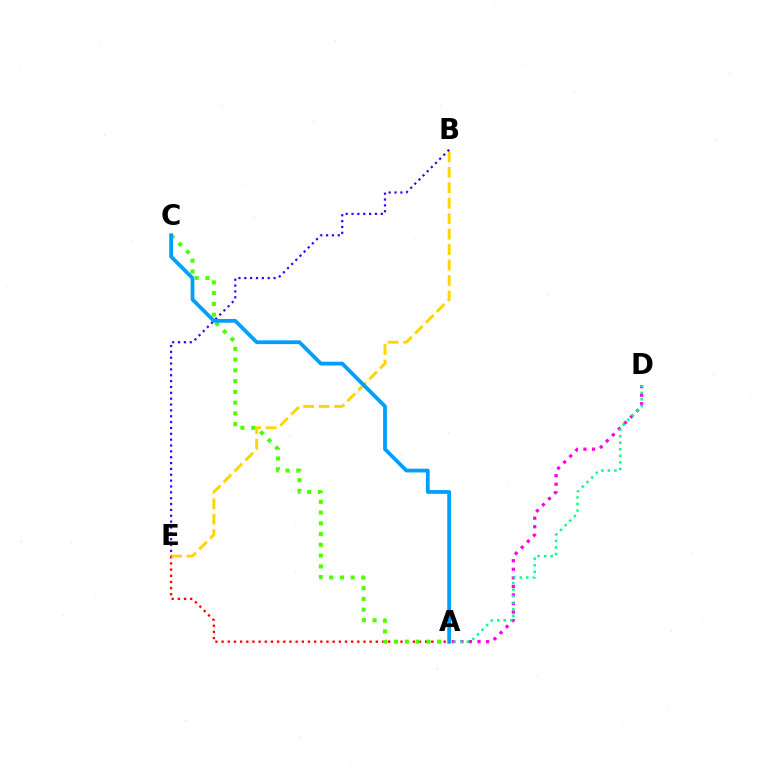{('A', 'D'): [{'color': '#ff00ed', 'line_style': 'dotted', 'thickness': 2.33}, {'color': '#00ff86', 'line_style': 'dotted', 'thickness': 1.78}], ('A', 'E'): [{'color': '#ff0000', 'line_style': 'dotted', 'thickness': 1.68}], ('B', 'E'): [{'color': '#ffd500', 'line_style': 'dashed', 'thickness': 2.1}, {'color': '#3700ff', 'line_style': 'dotted', 'thickness': 1.59}], ('A', 'C'): [{'color': '#4fff00', 'line_style': 'dotted', 'thickness': 2.92}, {'color': '#009eff', 'line_style': 'solid', 'thickness': 2.72}]}